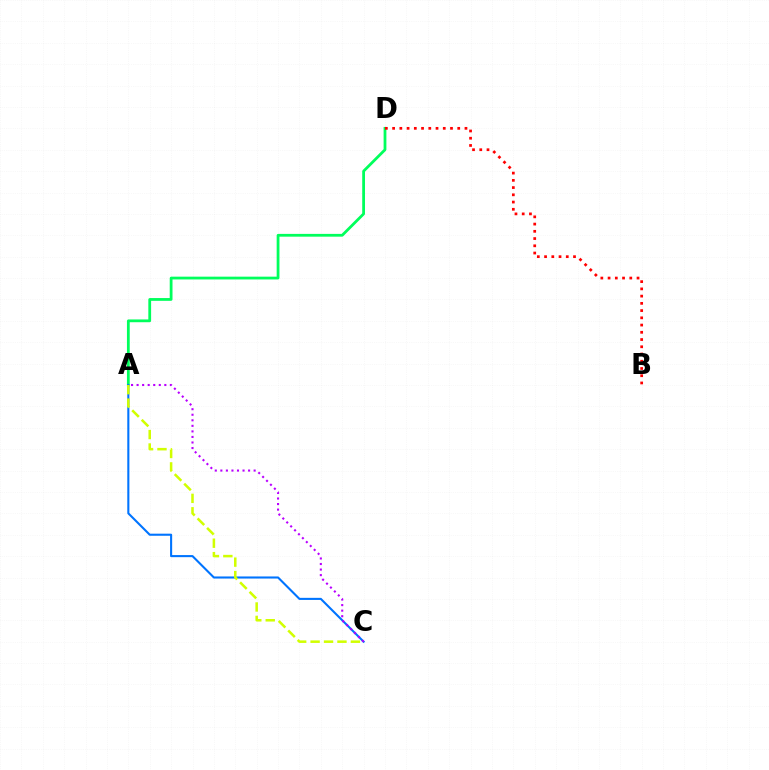{('A', 'D'): [{'color': '#00ff5c', 'line_style': 'solid', 'thickness': 2.0}], ('A', 'C'): [{'color': '#0074ff', 'line_style': 'solid', 'thickness': 1.51}, {'color': '#d1ff00', 'line_style': 'dashed', 'thickness': 1.82}, {'color': '#b900ff', 'line_style': 'dotted', 'thickness': 1.51}], ('B', 'D'): [{'color': '#ff0000', 'line_style': 'dotted', 'thickness': 1.97}]}